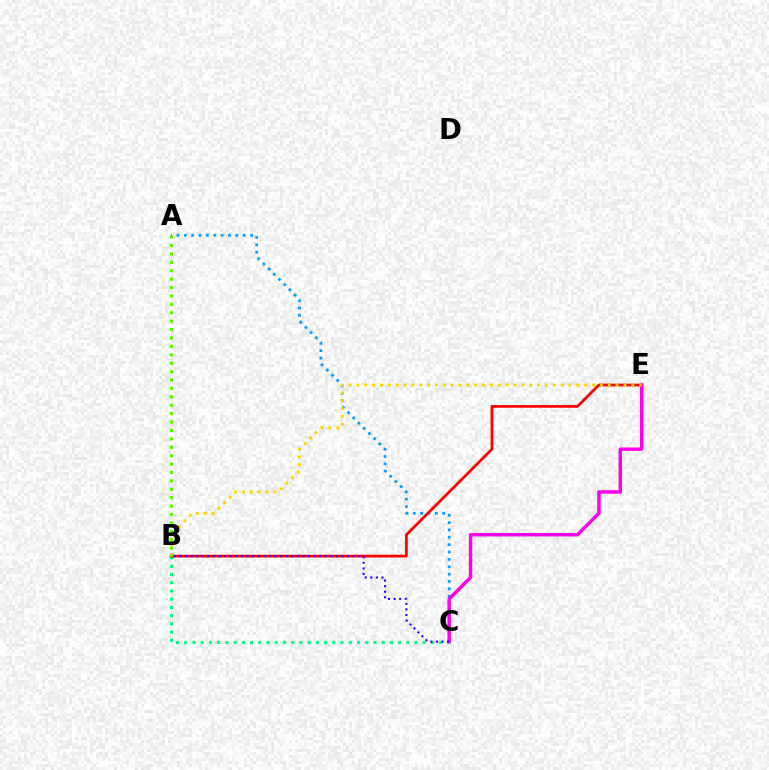{('B', 'C'): [{'color': '#00ff86', 'line_style': 'dotted', 'thickness': 2.23}, {'color': '#3700ff', 'line_style': 'dotted', 'thickness': 1.52}], ('A', 'C'): [{'color': '#009eff', 'line_style': 'dotted', 'thickness': 2.0}], ('B', 'E'): [{'color': '#ff0000', 'line_style': 'solid', 'thickness': 1.97}, {'color': '#ffd500', 'line_style': 'dotted', 'thickness': 2.13}], ('C', 'E'): [{'color': '#ff00ed', 'line_style': 'solid', 'thickness': 2.48}], ('A', 'B'): [{'color': '#4fff00', 'line_style': 'dotted', 'thickness': 2.28}]}